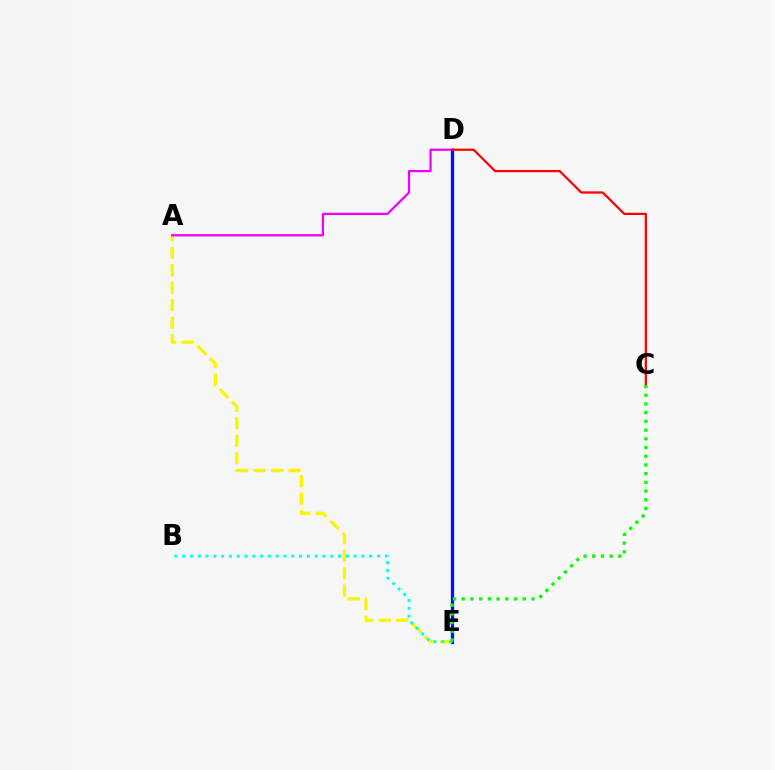{('A', 'E'): [{'color': '#fcf500', 'line_style': 'dashed', 'thickness': 2.38}], ('A', 'D'): [{'color': '#ee00ff', 'line_style': 'solid', 'thickness': 1.62}], ('D', 'E'): [{'color': '#0010ff', 'line_style': 'solid', 'thickness': 2.36}], ('C', 'D'): [{'color': '#ff0000', 'line_style': 'solid', 'thickness': 1.61}], ('B', 'E'): [{'color': '#00fff6', 'line_style': 'dotted', 'thickness': 2.12}], ('C', 'E'): [{'color': '#08ff00', 'line_style': 'dotted', 'thickness': 2.37}]}